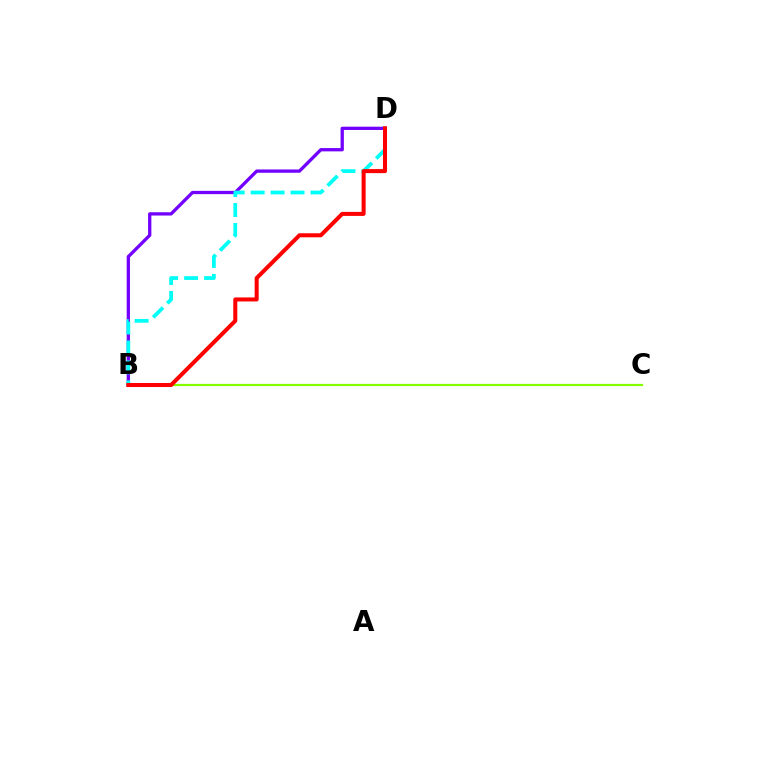{('B', 'D'): [{'color': '#7200ff', 'line_style': 'solid', 'thickness': 2.37}, {'color': '#00fff6', 'line_style': 'dashed', 'thickness': 2.71}, {'color': '#ff0000', 'line_style': 'solid', 'thickness': 2.9}], ('B', 'C'): [{'color': '#84ff00', 'line_style': 'solid', 'thickness': 1.58}]}